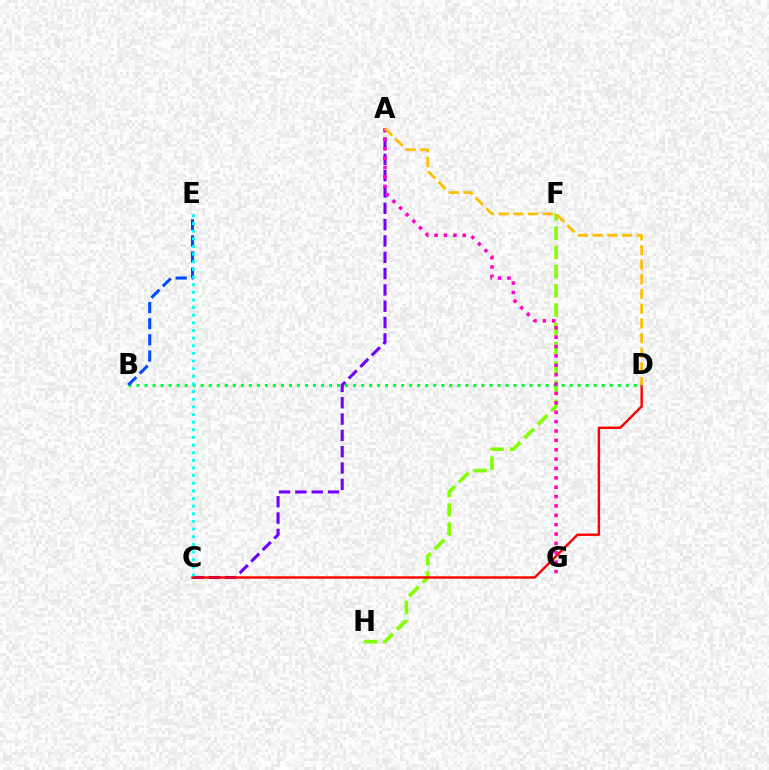{('A', 'C'): [{'color': '#7200ff', 'line_style': 'dashed', 'thickness': 2.22}], ('F', 'H'): [{'color': '#84ff00', 'line_style': 'dashed', 'thickness': 2.61}], ('C', 'D'): [{'color': '#ff0000', 'line_style': 'solid', 'thickness': 1.75}], ('B', 'D'): [{'color': '#00ff39', 'line_style': 'dotted', 'thickness': 2.18}], ('A', 'G'): [{'color': '#ff00cf', 'line_style': 'dotted', 'thickness': 2.55}], ('B', 'E'): [{'color': '#004bff', 'line_style': 'dashed', 'thickness': 2.19}], ('A', 'D'): [{'color': '#ffbd00', 'line_style': 'dashed', 'thickness': 2.0}], ('C', 'E'): [{'color': '#00fff6', 'line_style': 'dotted', 'thickness': 2.08}]}